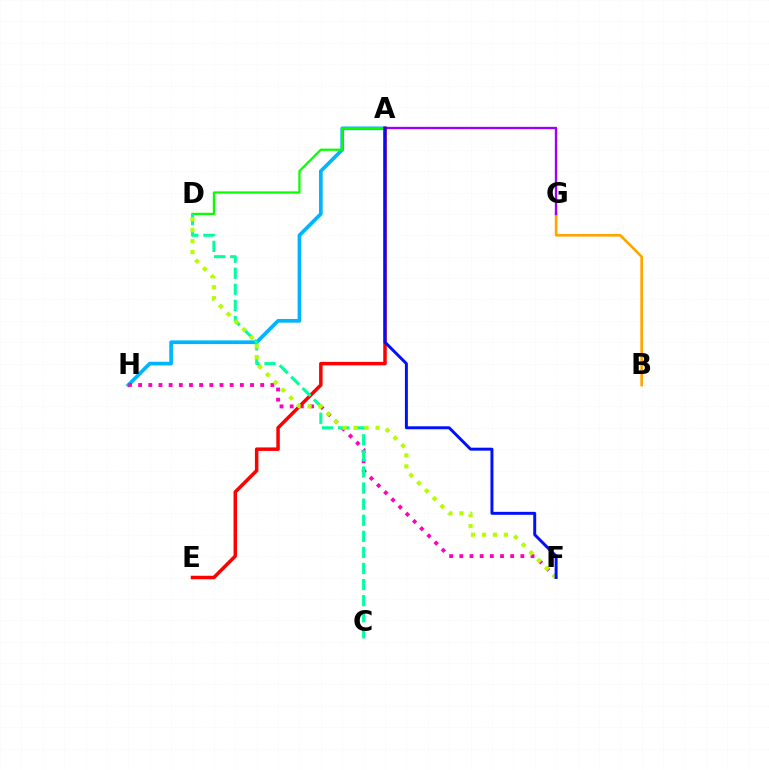{('B', 'G'): [{'color': '#ffa500', 'line_style': 'solid', 'thickness': 1.91}], ('A', 'H'): [{'color': '#00b5ff', 'line_style': 'solid', 'thickness': 2.66}], ('F', 'H'): [{'color': '#ff00bd', 'line_style': 'dotted', 'thickness': 2.76}], ('A', 'D'): [{'color': '#08ff00', 'line_style': 'solid', 'thickness': 1.61}], ('A', 'E'): [{'color': '#ff0000', 'line_style': 'solid', 'thickness': 2.52}], ('A', 'G'): [{'color': '#9b00ff', 'line_style': 'solid', 'thickness': 1.69}], ('C', 'D'): [{'color': '#00ff9d', 'line_style': 'dashed', 'thickness': 2.18}], ('D', 'F'): [{'color': '#b3ff00', 'line_style': 'dotted', 'thickness': 2.98}], ('A', 'F'): [{'color': '#0010ff', 'line_style': 'solid', 'thickness': 2.13}]}